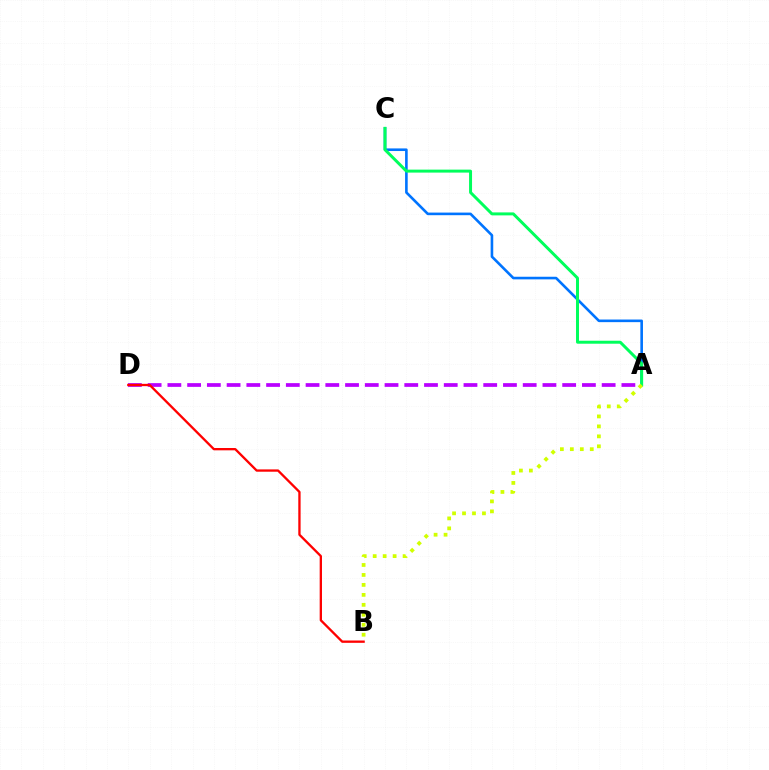{('A', 'D'): [{'color': '#b900ff', 'line_style': 'dashed', 'thickness': 2.68}], ('A', 'C'): [{'color': '#0074ff', 'line_style': 'solid', 'thickness': 1.88}, {'color': '#00ff5c', 'line_style': 'solid', 'thickness': 2.14}], ('A', 'B'): [{'color': '#d1ff00', 'line_style': 'dotted', 'thickness': 2.71}], ('B', 'D'): [{'color': '#ff0000', 'line_style': 'solid', 'thickness': 1.67}]}